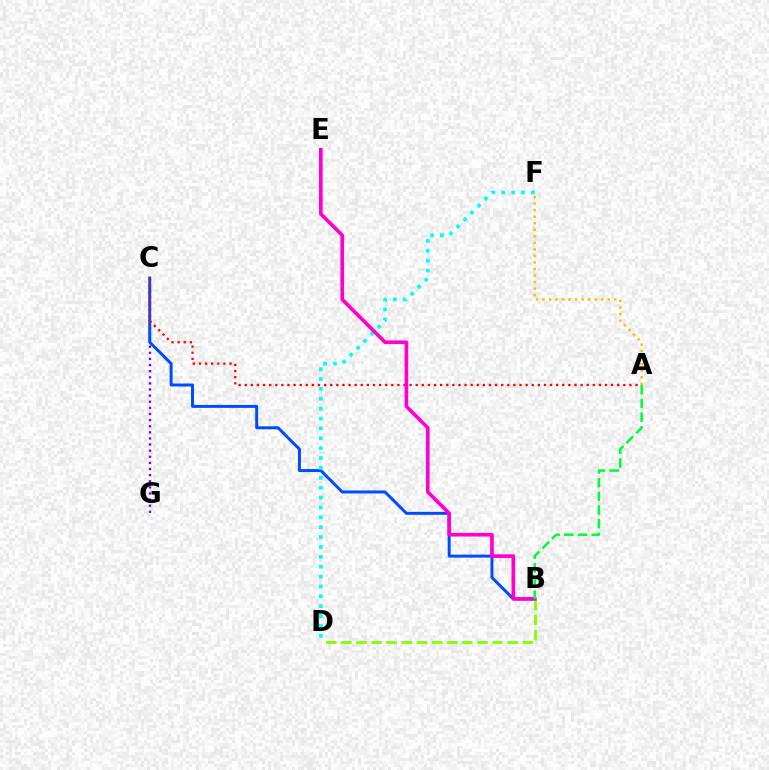{('C', 'G'): [{'color': '#7200ff', 'line_style': 'dotted', 'thickness': 1.66}], ('B', 'C'): [{'color': '#004bff', 'line_style': 'solid', 'thickness': 2.14}], ('D', 'F'): [{'color': '#00fff6', 'line_style': 'dotted', 'thickness': 2.68}], ('A', 'F'): [{'color': '#ffbd00', 'line_style': 'dotted', 'thickness': 1.78}], ('B', 'D'): [{'color': '#84ff00', 'line_style': 'dashed', 'thickness': 2.05}], ('A', 'C'): [{'color': '#ff0000', 'line_style': 'dotted', 'thickness': 1.66}], ('B', 'E'): [{'color': '#ff00cf', 'line_style': 'solid', 'thickness': 2.64}], ('A', 'B'): [{'color': '#00ff39', 'line_style': 'dashed', 'thickness': 1.86}]}